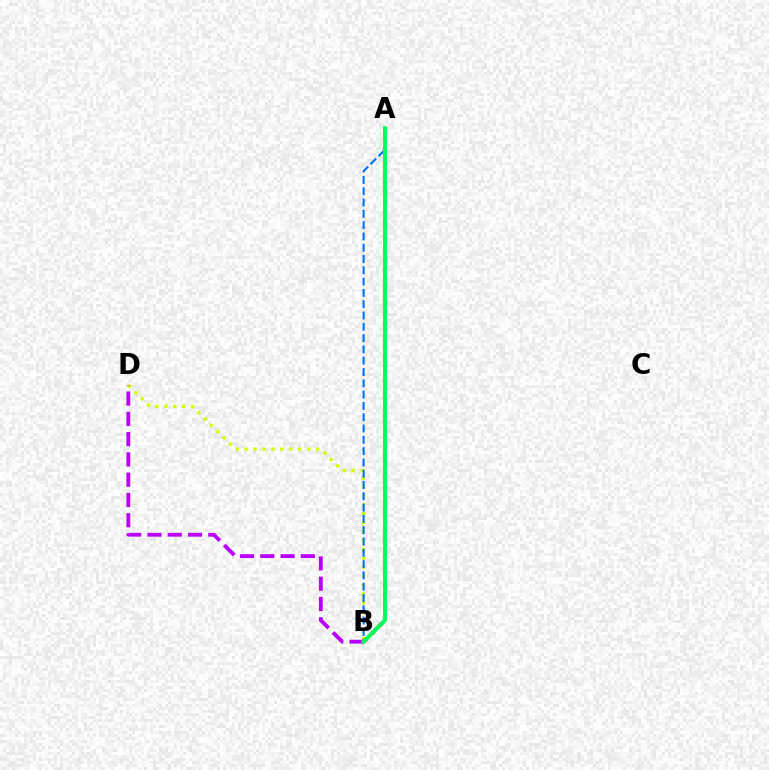{('B', 'D'): [{'color': '#d1ff00', 'line_style': 'dotted', 'thickness': 2.42}, {'color': '#b900ff', 'line_style': 'dashed', 'thickness': 2.76}], ('A', 'B'): [{'color': '#0074ff', 'line_style': 'dashed', 'thickness': 1.54}, {'color': '#ff0000', 'line_style': 'dotted', 'thickness': 2.94}, {'color': '#00ff5c', 'line_style': 'solid', 'thickness': 2.92}]}